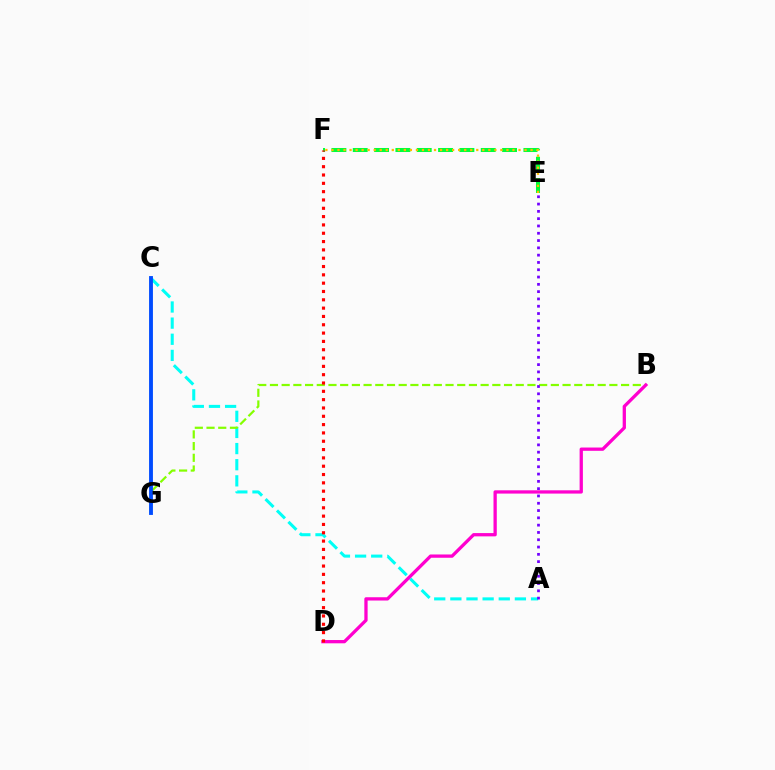{('E', 'F'): [{'color': '#00ff39', 'line_style': 'dashed', 'thickness': 2.9}, {'color': '#ffbd00', 'line_style': 'dotted', 'thickness': 1.64}], ('A', 'C'): [{'color': '#00fff6', 'line_style': 'dashed', 'thickness': 2.19}], ('B', 'G'): [{'color': '#84ff00', 'line_style': 'dashed', 'thickness': 1.59}], ('C', 'G'): [{'color': '#004bff', 'line_style': 'solid', 'thickness': 2.78}], ('A', 'E'): [{'color': '#7200ff', 'line_style': 'dotted', 'thickness': 1.98}], ('B', 'D'): [{'color': '#ff00cf', 'line_style': 'solid', 'thickness': 2.36}], ('D', 'F'): [{'color': '#ff0000', 'line_style': 'dotted', 'thickness': 2.26}]}